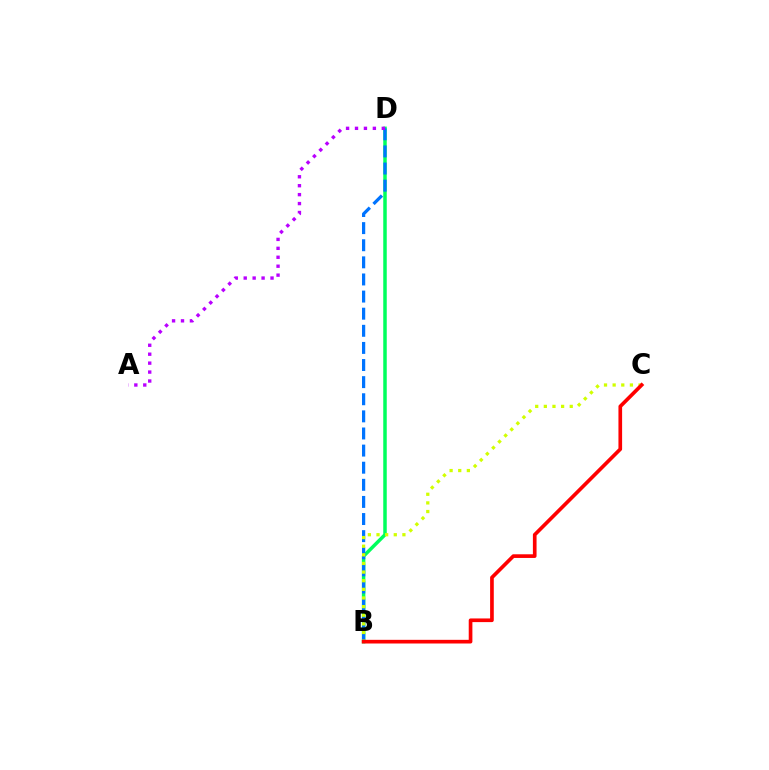{('B', 'D'): [{'color': '#00ff5c', 'line_style': 'solid', 'thickness': 2.52}, {'color': '#0074ff', 'line_style': 'dashed', 'thickness': 2.32}], ('B', 'C'): [{'color': '#d1ff00', 'line_style': 'dotted', 'thickness': 2.34}, {'color': '#ff0000', 'line_style': 'solid', 'thickness': 2.64}], ('A', 'D'): [{'color': '#b900ff', 'line_style': 'dotted', 'thickness': 2.43}]}